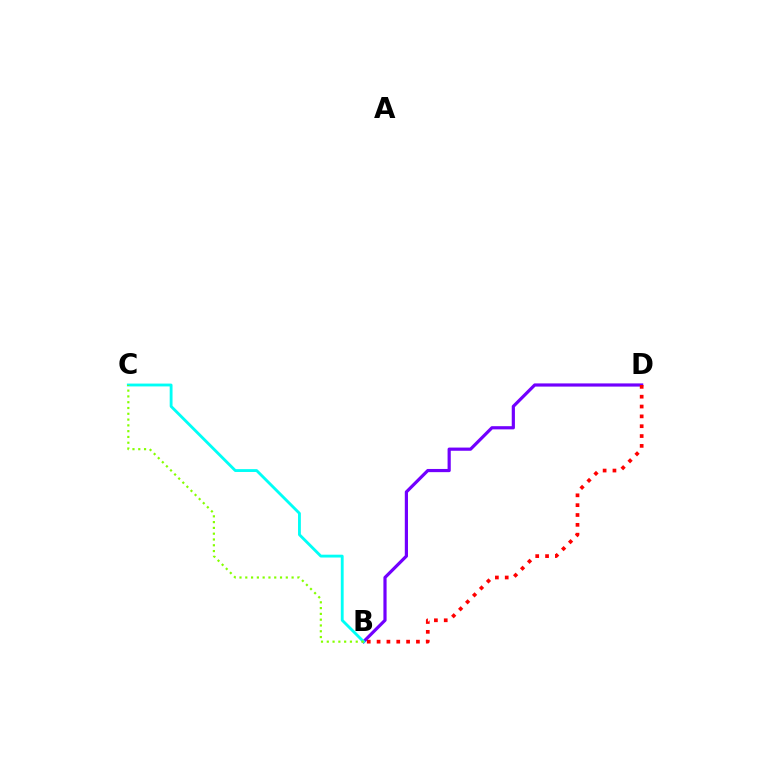{('B', 'D'): [{'color': '#7200ff', 'line_style': 'solid', 'thickness': 2.3}, {'color': '#ff0000', 'line_style': 'dotted', 'thickness': 2.67}], ('B', 'C'): [{'color': '#00fff6', 'line_style': 'solid', 'thickness': 2.05}, {'color': '#84ff00', 'line_style': 'dotted', 'thickness': 1.57}]}